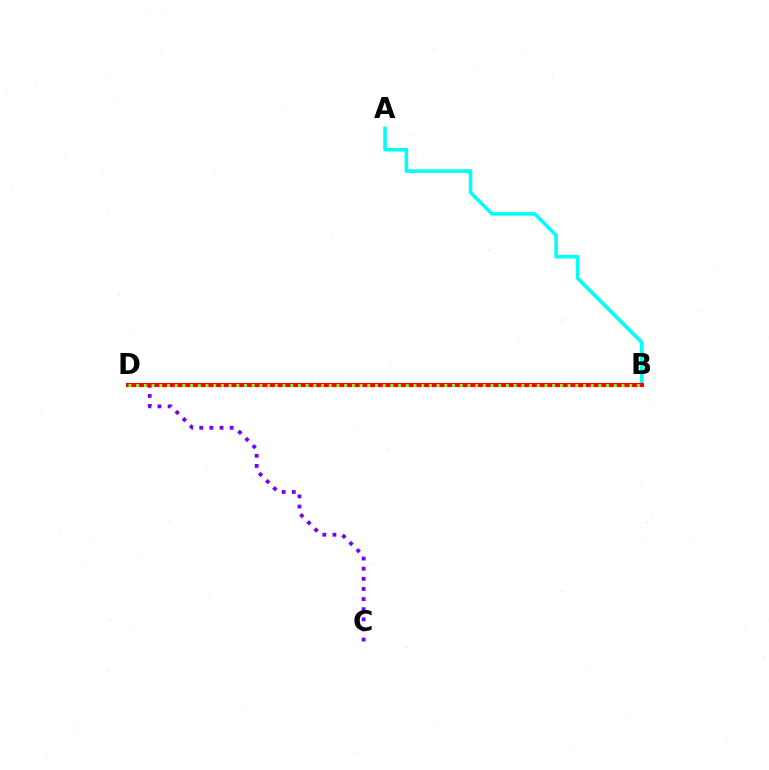{('A', 'B'): [{'color': '#00fff6', 'line_style': 'solid', 'thickness': 2.58}], ('C', 'D'): [{'color': '#7200ff', 'line_style': 'dotted', 'thickness': 2.75}], ('B', 'D'): [{'color': '#ff0000', 'line_style': 'solid', 'thickness': 2.91}, {'color': '#84ff00', 'line_style': 'dotted', 'thickness': 2.09}]}